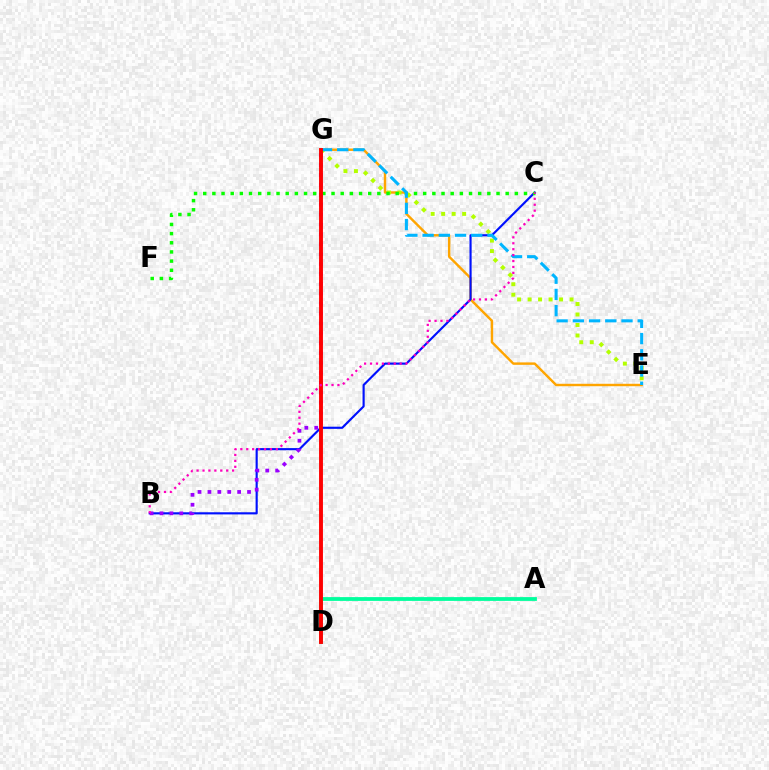{('A', 'D'): [{'color': '#00ff9d', 'line_style': 'solid', 'thickness': 2.73}], ('E', 'G'): [{'color': '#ffa500', 'line_style': 'solid', 'thickness': 1.75}, {'color': '#b3ff00', 'line_style': 'dotted', 'thickness': 2.85}, {'color': '#00b5ff', 'line_style': 'dashed', 'thickness': 2.2}], ('B', 'C'): [{'color': '#0010ff', 'line_style': 'solid', 'thickness': 1.54}, {'color': '#ff00bd', 'line_style': 'dotted', 'thickness': 1.61}], ('C', 'F'): [{'color': '#08ff00', 'line_style': 'dotted', 'thickness': 2.49}], ('B', 'G'): [{'color': '#9b00ff', 'line_style': 'dotted', 'thickness': 2.69}], ('D', 'G'): [{'color': '#ff0000', 'line_style': 'solid', 'thickness': 2.8}]}